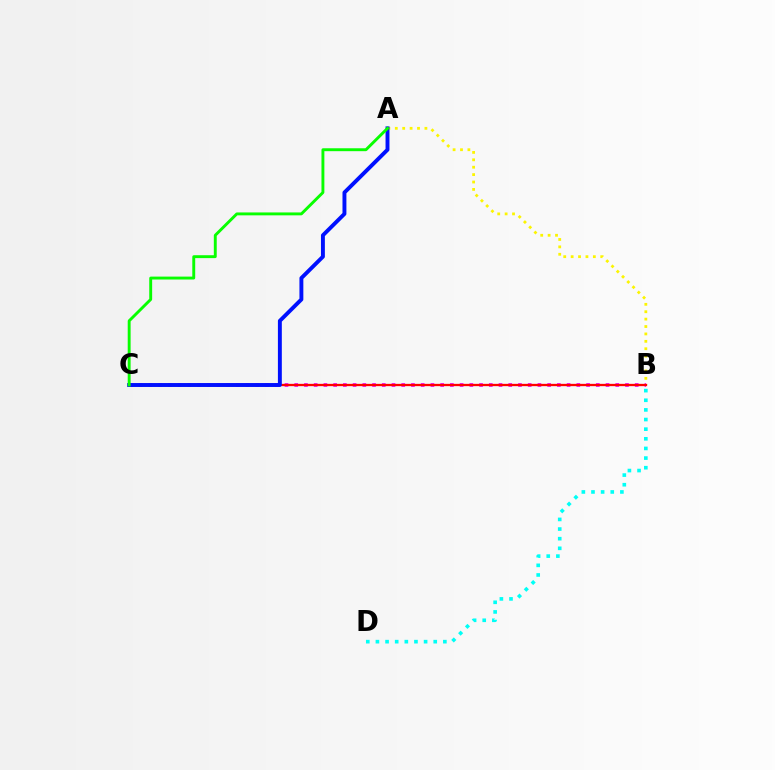{('A', 'B'): [{'color': '#fcf500', 'line_style': 'dotted', 'thickness': 2.01}], ('B', 'C'): [{'color': '#ee00ff', 'line_style': 'dotted', 'thickness': 2.64}, {'color': '#ff0000', 'line_style': 'solid', 'thickness': 1.66}], ('A', 'C'): [{'color': '#0010ff', 'line_style': 'solid', 'thickness': 2.82}, {'color': '#08ff00', 'line_style': 'solid', 'thickness': 2.09}], ('B', 'D'): [{'color': '#00fff6', 'line_style': 'dotted', 'thickness': 2.62}]}